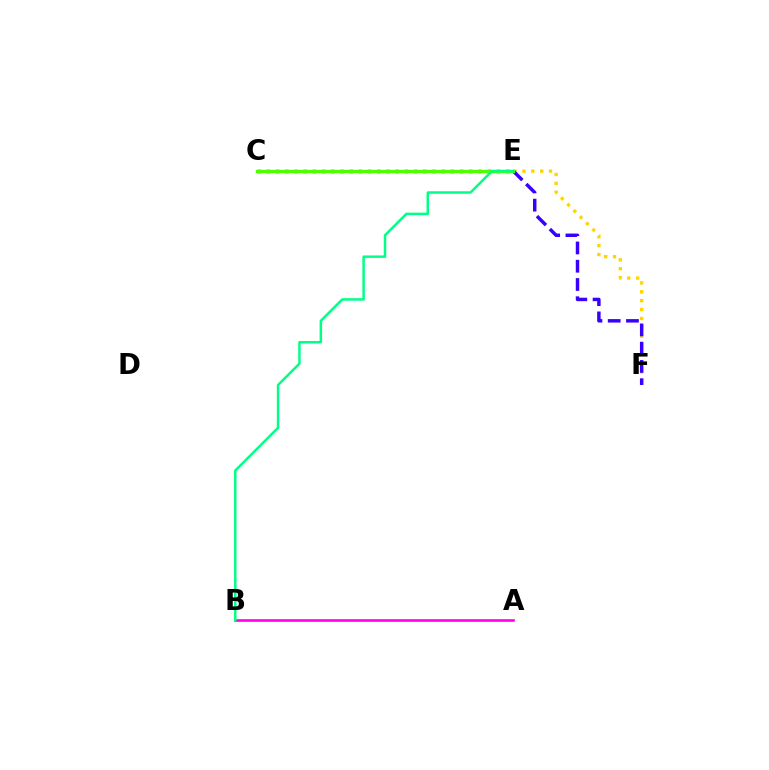{('E', 'F'): [{'color': '#ffd500', 'line_style': 'dotted', 'thickness': 2.42}, {'color': '#3700ff', 'line_style': 'dashed', 'thickness': 2.48}], ('A', 'B'): [{'color': '#ff00ed', 'line_style': 'solid', 'thickness': 1.89}], ('C', 'E'): [{'color': '#009eff', 'line_style': 'solid', 'thickness': 2.06}, {'color': '#ff0000', 'line_style': 'dotted', 'thickness': 2.5}, {'color': '#4fff00', 'line_style': 'solid', 'thickness': 2.44}], ('B', 'E'): [{'color': '#00ff86', 'line_style': 'solid', 'thickness': 1.79}]}